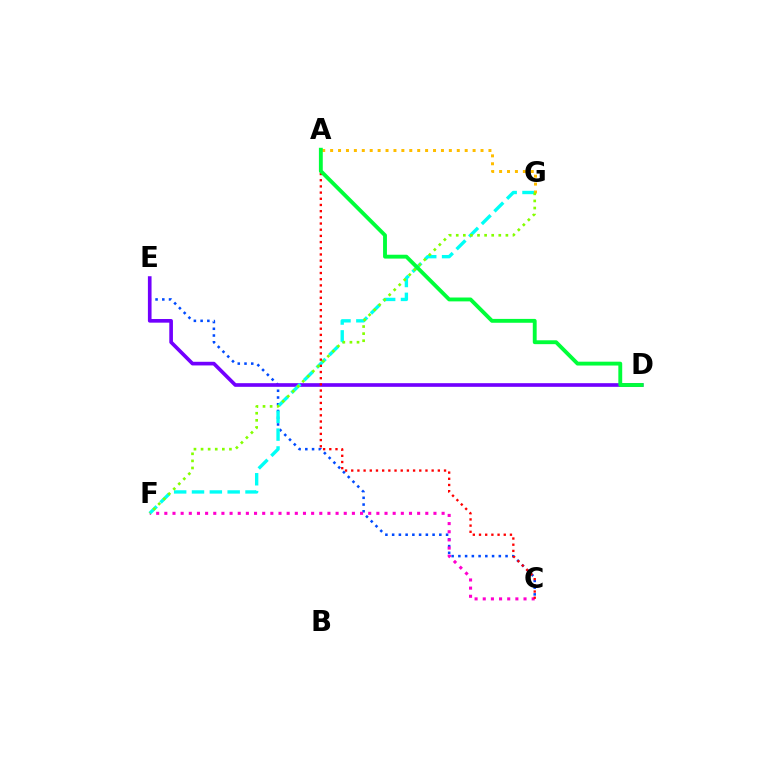{('C', 'E'): [{'color': '#004bff', 'line_style': 'dotted', 'thickness': 1.83}], ('C', 'F'): [{'color': '#ff00cf', 'line_style': 'dotted', 'thickness': 2.22}], ('D', 'E'): [{'color': '#7200ff', 'line_style': 'solid', 'thickness': 2.63}], ('F', 'G'): [{'color': '#00fff6', 'line_style': 'dashed', 'thickness': 2.42}, {'color': '#84ff00', 'line_style': 'dotted', 'thickness': 1.93}], ('A', 'C'): [{'color': '#ff0000', 'line_style': 'dotted', 'thickness': 1.68}], ('A', 'G'): [{'color': '#ffbd00', 'line_style': 'dotted', 'thickness': 2.15}], ('A', 'D'): [{'color': '#00ff39', 'line_style': 'solid', 'thickness': 2.78}]}